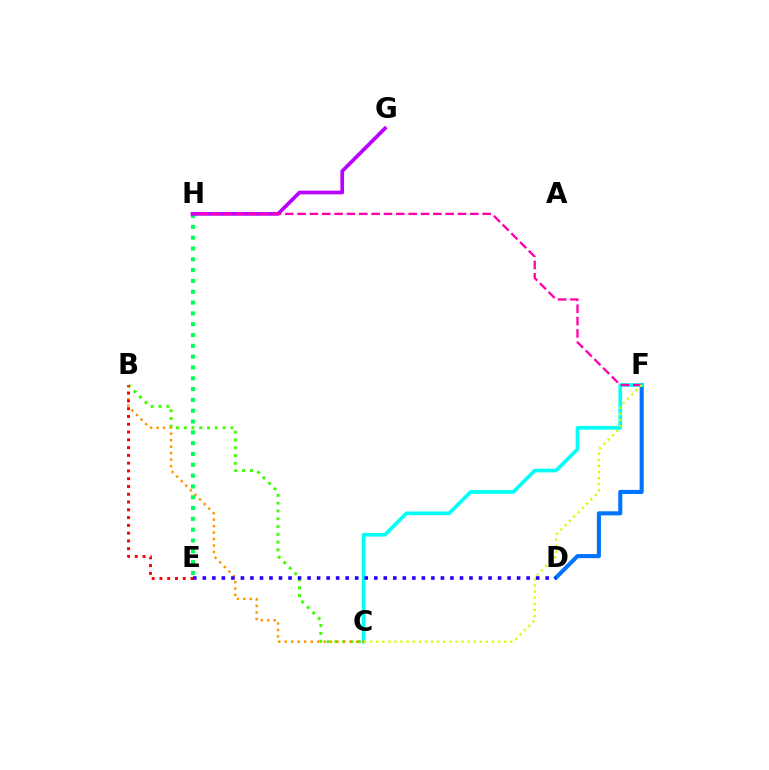{('E', 'H'): [{'color': '#00ff5c', 'line_style': 'dotted', 'thickness': 2.94}], ('B', 'C'): [{'color': '#3dff00', 'line_style': 'dotted', 'thickness': 2.12}, {'color': '#ff9400', 'line_style': 'dotted', 'thickness': 1.76}], ('D', 'F'): [{'color': '#0074ff', 'line_style': 'solid', 'thickness': 2.94}], ('C', 'F'): [{'color': '#00fff6', 'line_style': 'solid', 'thickness': 2.64}, {'color': '#d1ff00', 'line_style': 'dotted', 'thickness': 1.66}], ('G', 'H'): [{'color': '#b900ff', 'line_style': 'solid', 'thickness': 2.65}], ('F', 'H'): [{'color': '#ff00ac', 'line_style': 'dashed', 'thickness': 1.68}], ('D', 'E'): [{'color': '#2500ff', 'line_style': 'dotted', 'thickness': 2.59}], ('B', 'E'): [{'color': '#ff0000', 'line_style': 'dotted', 'thickness': 2.11}]}